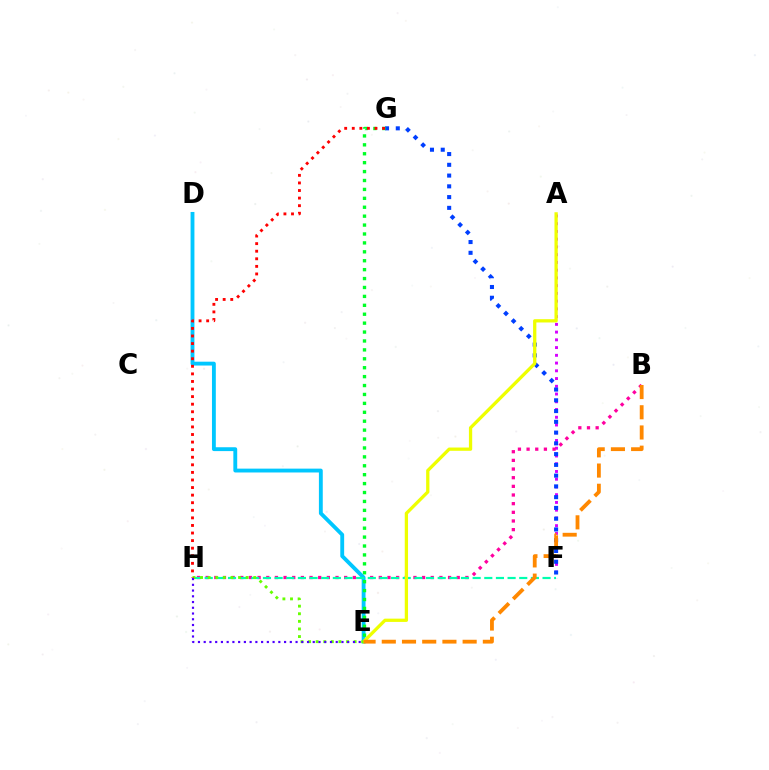{('A', 'F'): [{'color': '#d600ff', 'line_style': 'dotted', 'thickness': 2.1}], ('B', 'H'): [{'color': '#ff00a0', 'line_style': 'dotted', 'thickness': 2.35}], ('F', 'G'): [{'color': '#003fff', 'line_style': 'dotted', 'thickness': 2.92}], ('D', 'E'): [{'color': '#00c7ff', 'line_style': 'solid', 'thickness': 2.77}], ('F', 'H'): [{'color': '#00ffaf', 'line_style': 'dashed', 'thickness': 1.58}], ('A', 'E'): [{'color': '#eeff00', 'line_style': 'solid', 'thickness': 2.36}], ('E', 'H'): [{'color': '#66ff00', 'line_style': 'dotted', 'thickness': 2.07}, {'color': '#4f00ff', 'line_style': 'dotted', 'thickness': 1.56}], ('E', 'G'): [{'color': '#00ff27', 'line_style': 'dotted', 'thickness': 2.42}], ('G', 'H'): [{'color': '#ff0000', 'line_style': 'dotted', 'thickness': 2.06}], ('B', 'E'): [{'color': '#ff8800', 'line_style': 'dashed', 'thickness': 2.75}]}